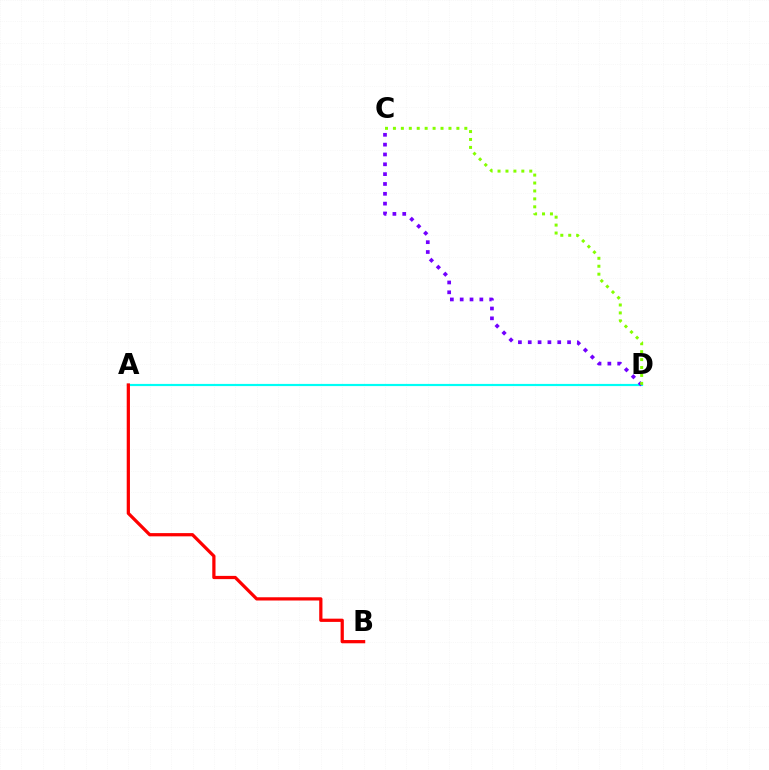{('A', 'D'): [{'color': '#00fff6', 'line_style': 'solid', 'thickness': 1.57}], ('C', 'D'): [{'color': '#7200ff', 'line_style': 'dotted', 'thickness': 2.67}, {'color': '#84ff00', 'line_style': 'dotted', 'thickness': 2.16}], ('A', 'B'): [{'color': '#ff0000', 'line_style': 'solid', 'thickness': 2.33}]}